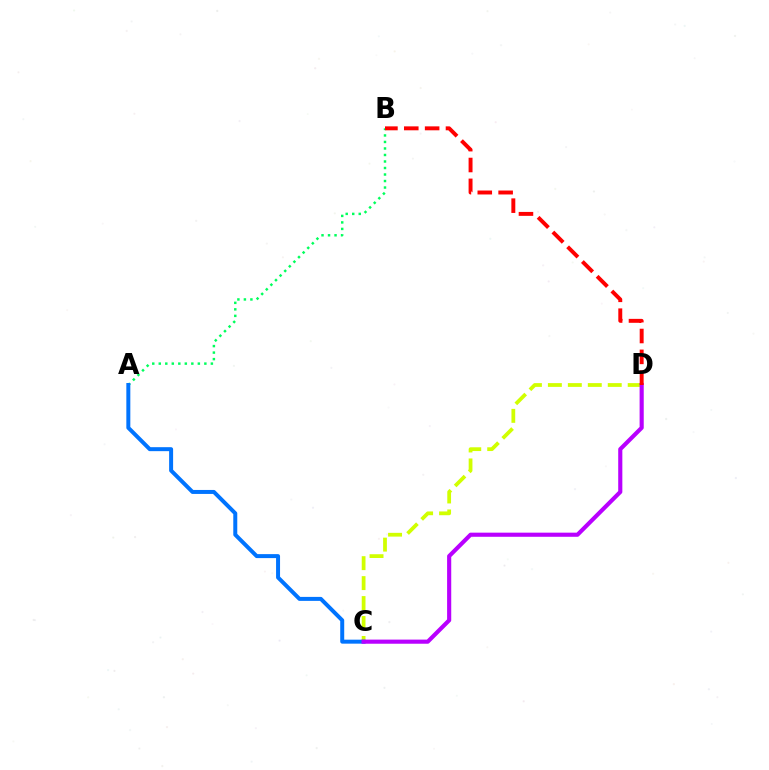{('C', 'D'): [{'color': '#d1ff00', 'line_style': 'dashed', 'thickness': 2.71}, {'color': '#b900ff', 'line_style': 'solid', 'thickness': 2.97}], ('A', 'B'): [{'color': '#00ff5c', 'line_style': 'dotted', 'thickness': 1.77}], ('A', 'C'): [{'color': '#0074ff', 'line_style': 'solid', 'thickness': 2.87}], ('B', 'D'): [{'color': '#ff0000', 'line_style': 'dashed', 'thickness': 2.83}]}